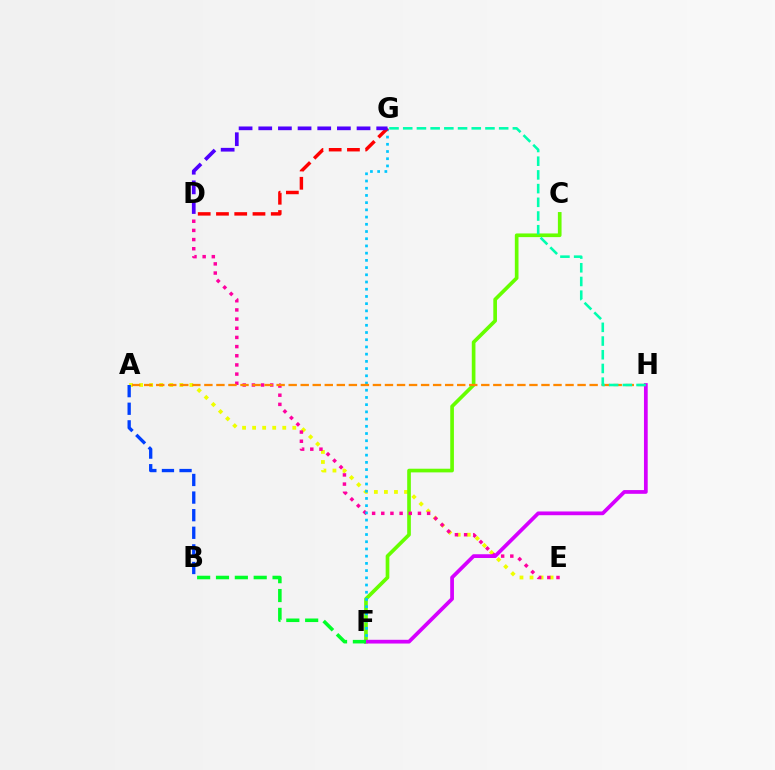{('A', 'E'): [{'color': '#eeff00', 'line_style': 'dotted', 'thickness': 2.73}], ('C', 'F'): [{'color': '#66ff00', 'line_style': 'solid', 'thickness': 2.64}], ('D', 'E'): [{'color': '#ff00a0', 'line_style': 'dotted', 'thickness': 2.49}], ('F', 'G'): [{'color': '#00c7ff', 'line_style': 'dotted', 'thickness': 1.96}], ('A', 'H'): [{'color': '#ff8800', 'line_style': 'dashed', 'thickness': 1.64}], ('A', 'B'): [{'color': '#003fff', 'line_style': 'dashed', 'thickness': 2.39}], ('D', 'G'): [{'color': '#ff0000', 'line_style': 'dashed', 'thickness': 2.48}, {'color': '#4f00ff', 'line_style': 'dashed', 'thickness': 2.67}], ('F', 'H'): [{'color': '#d600ff', 'line_style': 'solid', 'thickness': 2.69}], ('B', 'F'): [{'color': '#00ff27', 'line_style': 'dashed', 'thickness': 2.56}], ('G', 'H'): [{'color': '#00ffaf', 'line_style': 'dashed', 'thickness': 1.86}]}